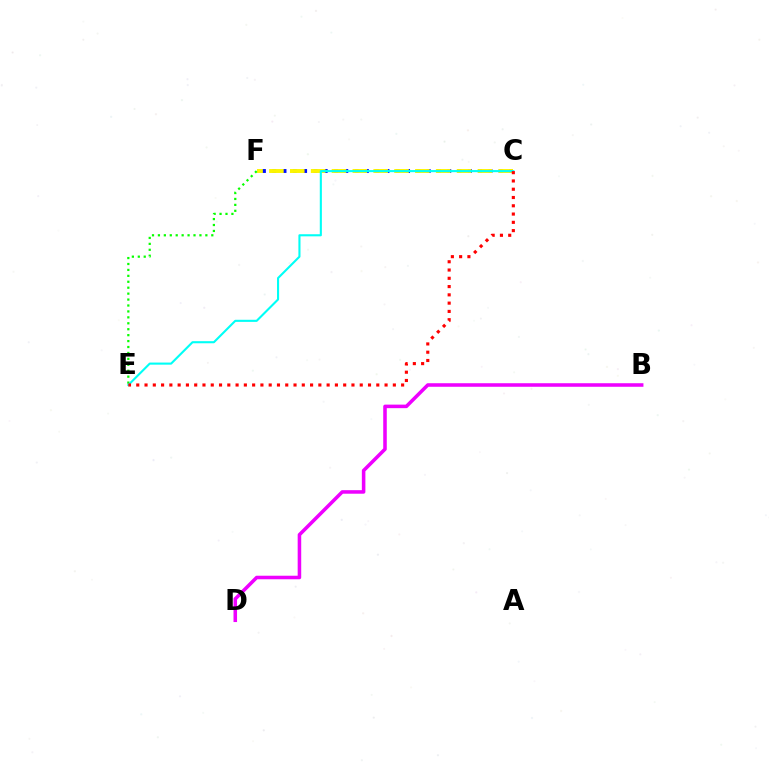{('B', 'D'): [{'color': '#ee00ff', 'line_style': 'solid', 'thickness': 2.55}], ('C', 'F'): [{'color': '#0010ff', 'line_style': 'dotted', 'thickness': 2.8}, {'color': '#fcf500', 'line_style': 'dashed', 'thickness': 2.83}], ('E', 'F'): [{'color': '#08ff00', 'line_style': 'dotted', 'thickness': 1.61}], ('C', 'E'): [{'color': '#00fff6', 'line_style': 'solid', 'thickness': 1.51}, {'color': '#ff0000', 'line_style': 'dotted', 'thickness': 2.25}]}